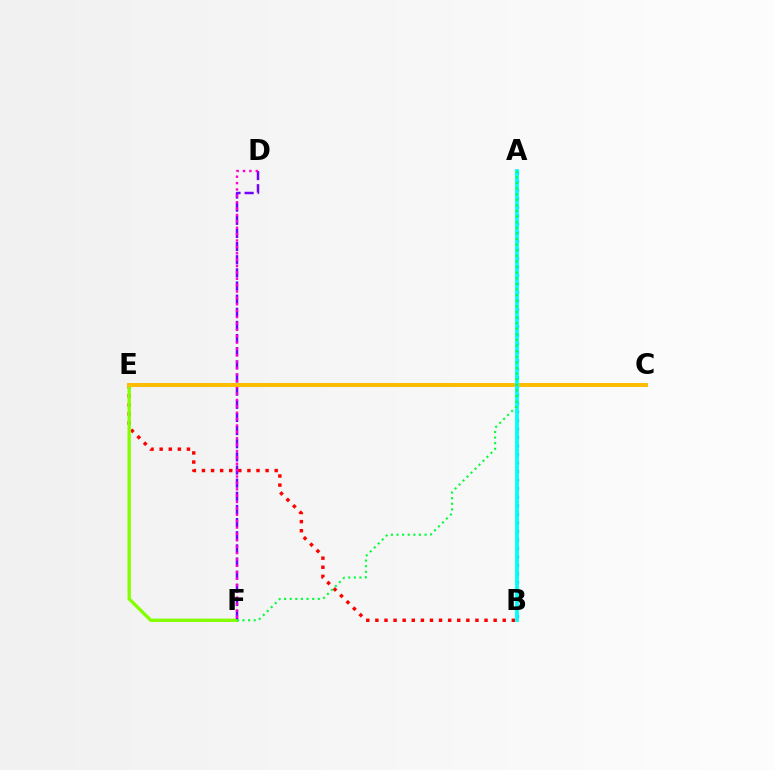{('B', 'E'): [{'color': '#ff0000', 'line_style': 'dotted', 'thickness': 2.47}], ('E', 'F'): [{'color': '#84ff00', 'line_style': 'solid', 'thickness': 2.41}], ('D', 'F'): [{'color': '#7200ff', 'line_style': 'dashed', 'thickness': 1.79}, {'color': '#ff00cf', 'line_style': 'dotted', 'thickness': 1.73}], ('A', 'B'): [{'color': '#004bff', 'line_style': 'dotted', 'thickness': 2.32}, {'color': '#00fff6', 'line_style': 'solid', 'thickness': 2.72}], ('C', 'E'): [{'color': '#ffbd00', 'line_style': 'solid', 'thickness': 2.86}], ('A', 'F'): [{'color': '#00ff39', 'line_style': 'dotted', 'thickness': 1.52}]}